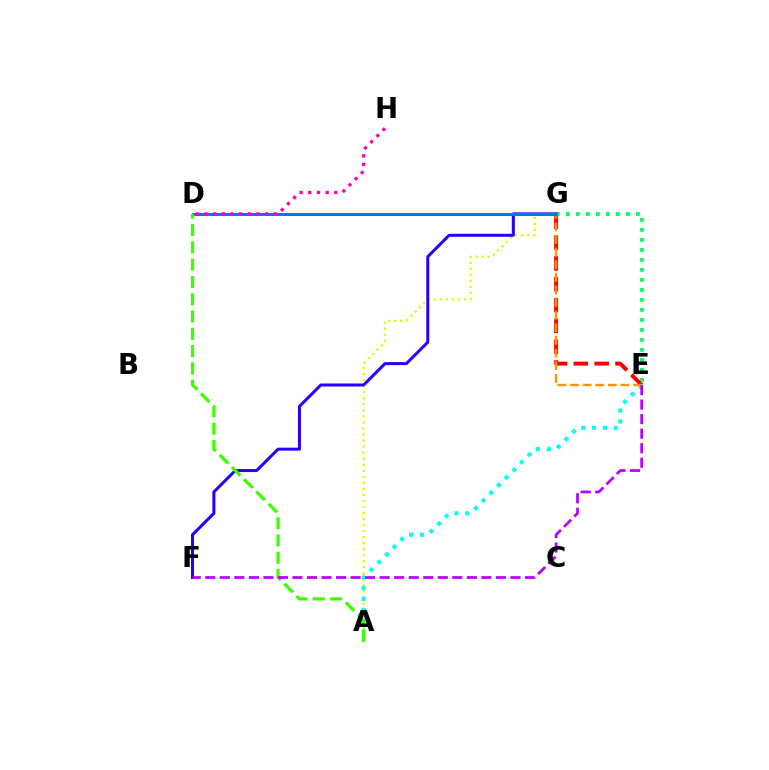{('A', 'G'): [{'color': '#d1ff00', 'line_style': 'dotted', 'thickness': 1.64}], ('E', 'G'): [{'color': '#00ff5c', 'line_style': 'dotted', 'thickness': 2.72}, {'color': '#ff0000', 'line_style': 'dashed', 'thickness': 2.83}, {'color': '#ff9400', 'line_style': 'dashed', 'thickness': 1.71}], ('A', 'E'): [{'color': '#00fff6', 'line_style': 'dotted', 'thickness': 2.94}], ('F', 'G'): [{'color': '#2500ff', 'line_style': 'solid', 'thickness': 2.16}], ('D', 'G'): [{'color': '#0074ff', 'line_style': 'solid', 'thickness': 2.13}], ('A', 'D'): [{'color': '#3dff00', 'line_style': 'dashed', 'thickness': 2.35}], ('E', 'F'): [{'color': '#b900ff', 'line_style': 'dashed', 'thickness': 1.97}], ('D', 'H'): [{'color': '#ff00ac', 'line_style': 'dotted', 'thickness': 2.36}]}